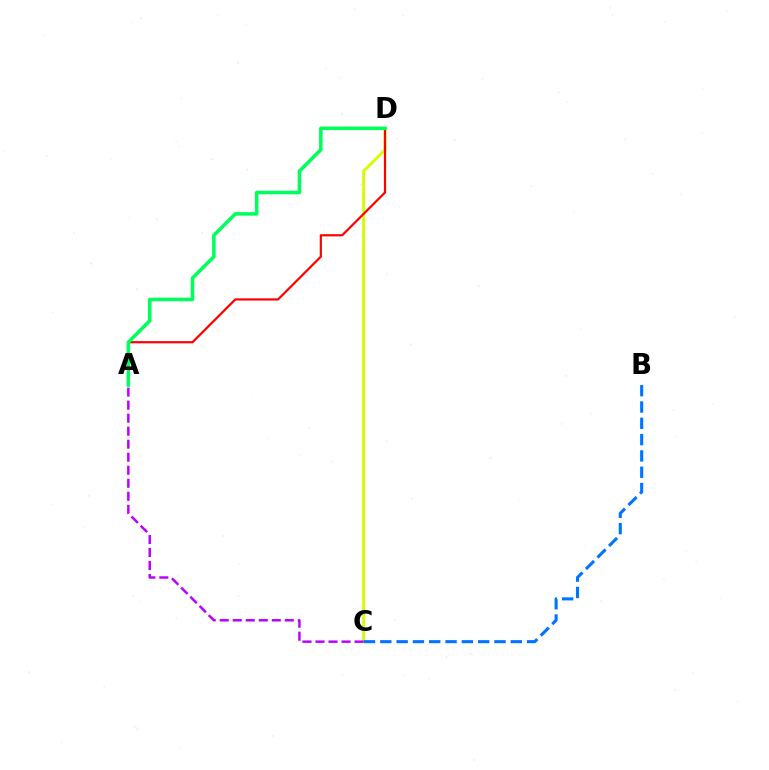{('C', 'D'): [{'color': '#d1ff00', 'line_style': 'solid', 'thickness': 2.08}], ('A', 'D'): [{'color': '#ff0000', 'line_style': 'solid', 'thickness': 1.59}, {'color': '#00ff5c', 'line_style': 'solid', 'thickness': 2.55}], ('B', 'C'): [{'color': '#0074ff', 'line_style': 'dashed', 'thickness': 2.22}], ('A', 'C'): [{'color': '#b900ff', 'line_style': 'dashed', 'thickness': 1.77}]}